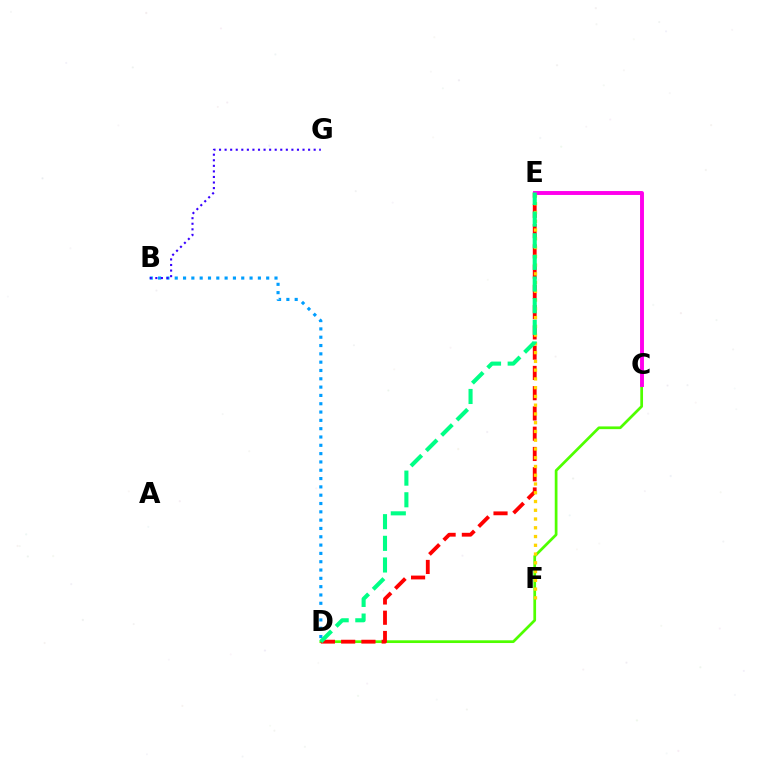{('B', 'D'): [{'color': '#009eff', 'line_style': 'dotted', 'thickness': 2.26}], ('C', 'D'): [{'color': '#4fff00', 'line_style': 'solid', 'thickness': 1.96}], ('B', 'G'): [{'color': '#3700ff', 'line_style': 'dotted', 'thickness': 1.51}], ('D', 'E'): [{'color': '#ff0000', 'line_style': 'dashed', 'thickness': 2.75}, {'color': '#00ff86', 'line_style': 'dashed', 'thickness': 2.94}], ('E', 'F'): [{'color': '#ffd500', 'line_style': 'dotted', 'thickness': 2.38}], ('C', 'E'): [{'color': '#ff00ed', 'line_style': 'solid', 'thickness': 2.82}]}